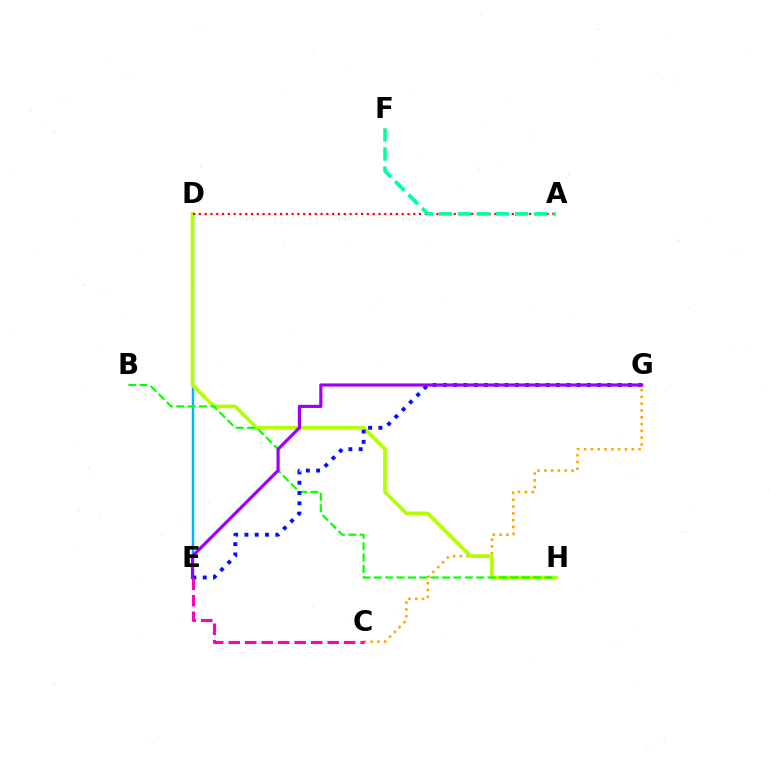{('D', 'E'): [{'color': '#00b5ff', 'line_style': 'solid', 'thickness': 1.76}], ('C', 'G'): [{'color': '#ffa500', 'line_style': 'dotted', 'thickness': 1.85}], ('D', 'H'): [{'color': '#b3ff00', 'line_style': 'solid', 'thickness': 2.65}], ('A', 'D'): [{'color': '#ff0000', 'line_style': 'dotted', 'thickness': 1.57}], ('B', 'H'): [{'color': '#08ff00', 'line_style': 'dashed', 'thickness': 1.55}], ('E', 'G'): [{'color': '#0010ff', 'line_style': 'dotted', 'thickness': 2.79}, {'color': '#9b00ff', 'line_style': 'solid', 'thickness': 2.28}], ('C', 'E'): [{'color': '#ff00bd', 'line_style': 'dashed', 'thickness': 2.24}], ('A', 'F'): [{'color': '#00ff9d', 'line_style': 'dashed', 'thickness': 2.59}]}